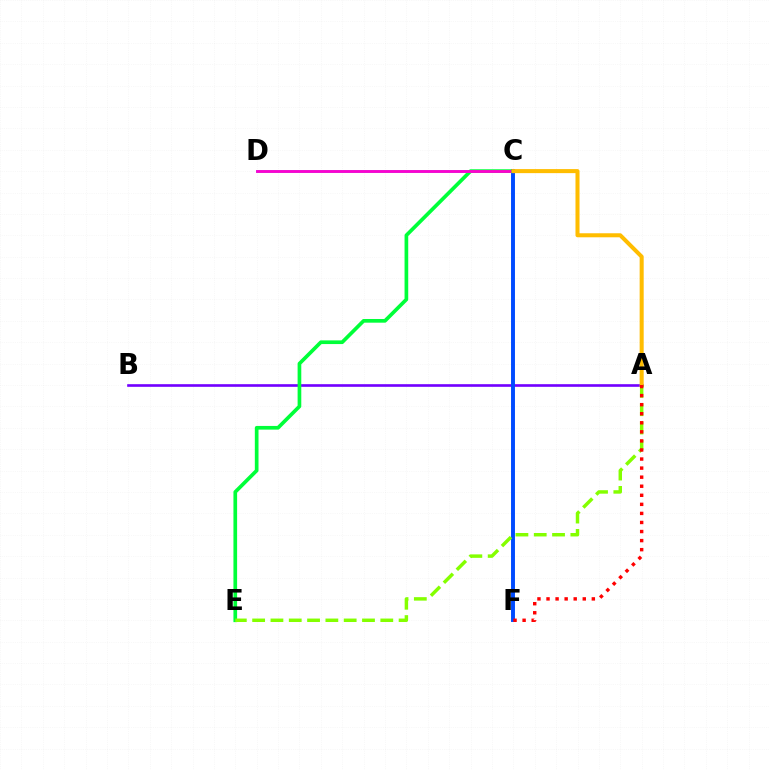{('C', 'D'): [{'color': '#00fff6', 'line_style': 'solid', 'thickness': 1.9}, {'color': '#ff00cf', 'line_style': 'solid', 'thickness': 2.05}], ('A', 'B'): [{'color': '#7200ff', 'line_style': 'solid', 'thickness': 1.9}], ('C', 'E'): [{'color': '#00ff39', 'line_style': 'solid', 'thickness': 2.65}], ('C', 'F'): [{'color': '#004bff', 'line_style': 'solid', 'thickness': 2.83}], ('A', 'C'): [{'color': '#ffbd00', 'line_style': 'solid', 'thickness': 2.9}], ('A', 'E'): [{'color': '#84ff00', 'line_style': 'dashed', 'thickness': 2.49}], ('A', 'F'): [{'color': '#ff0000', 'line_style': 'dotted', 'thickness': 2.46}]}